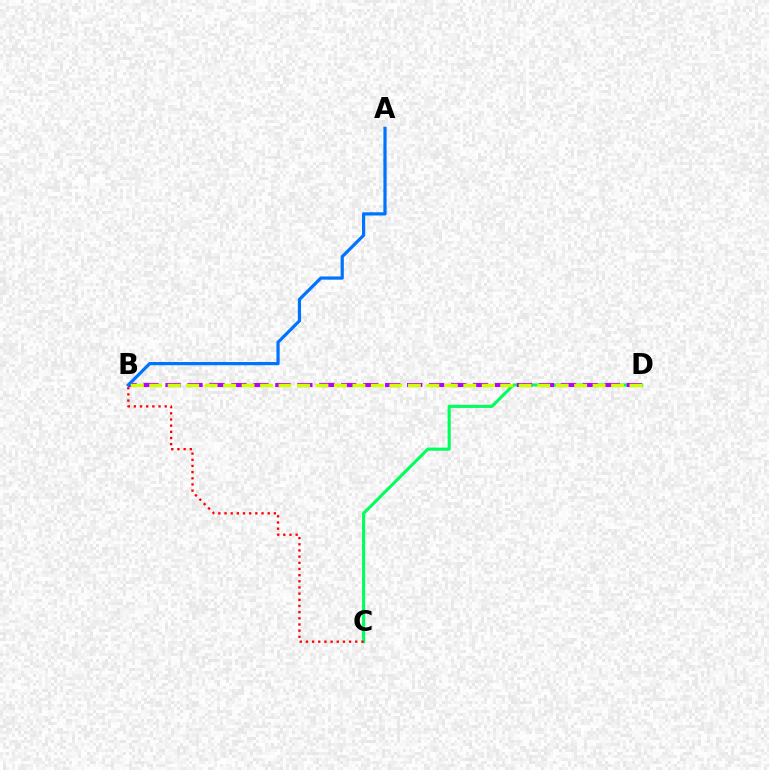{('C', 'D'): [{'color': '#00ff5c', 'line_style': 'solid', 'thickness': 2.23}], ('B', 'C'): [{'color': '#ff0000', 'line_style': 'dotted', 'thickness': 1.68}], ('B', 'D'): [{'color': '#b900ff', 'line_style': 'dashed', 'thickness': 2.98}, {'color': '#d1ff00', 'line_style': 'dashed', 'thickness': 2.51}], ('A', 'B'): [{'color': '#0074ff', 'line_style': 'solid', 'thickness': 2.31}]}